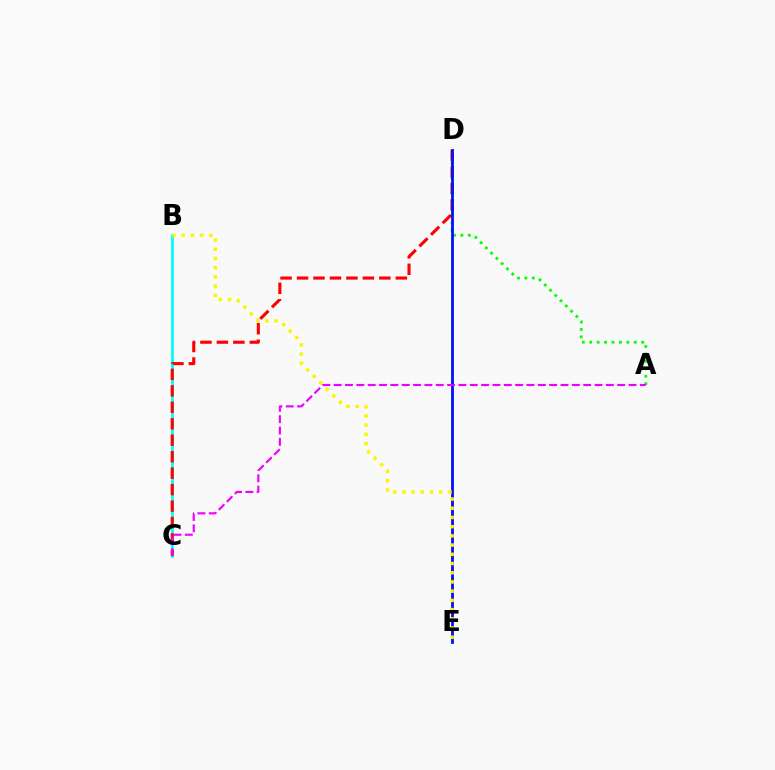{('A', 'D'): [{'color': '#08ff00', 'line_style': 'dotted', 'thickness': 2.02}], ('B', 'C'): [{'color': '#00fff6', 'line_style': 'solid', 'thickness': 1.99}], ('C', 'D'): [{'color': '#ff0000', 'line_style': 'dashed', 'thickness': 2.24}], ('D', 'E'): [{'color': '#0010ff', 'line_style': 'solid', 'thickness': 2.01}], ('A', 'C'): [{'color': '#ee00ff', 'line_style': 'dashed', 'thickness': 1.54}], ('B', 'E'): [{'color': '#fcf500', 'line_style': 'dotted', 'thickness': 2.5}]}